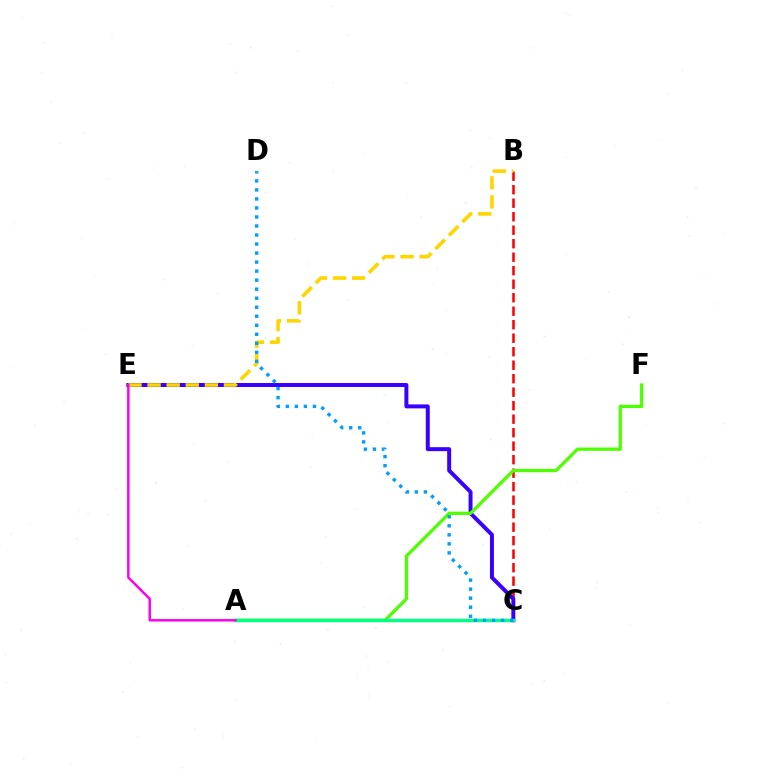{('B', 'C'): [{'color': '#ff0000', 'line_style': 'dashed', 'thickness': 1.83}], ('C', 'E'): [{'color': '#3700ff', 'line_style': 'solid', 'thickness': 2.85}], ('A', 'F'): [{'color': '#4fff00', 'line_style': 'solid', 'thickness': 2.36}], ('A', 'C'): [{'color': '#00ff86', 'line_style': 'solid', 'thickness': 2.44}], ('B', 'E'): [{'color': '#ffd500', 'line_style': 'dashed', 'thickness': 2.59}], ('C', 'D'): [{'color': '#009eff', 'line_style': 'dotted', 'thickness': 2.45}], ('A', 'E'): [{'color': '#ff00ed', 'line_style': 'solid', 'thickness': 1.78}]}